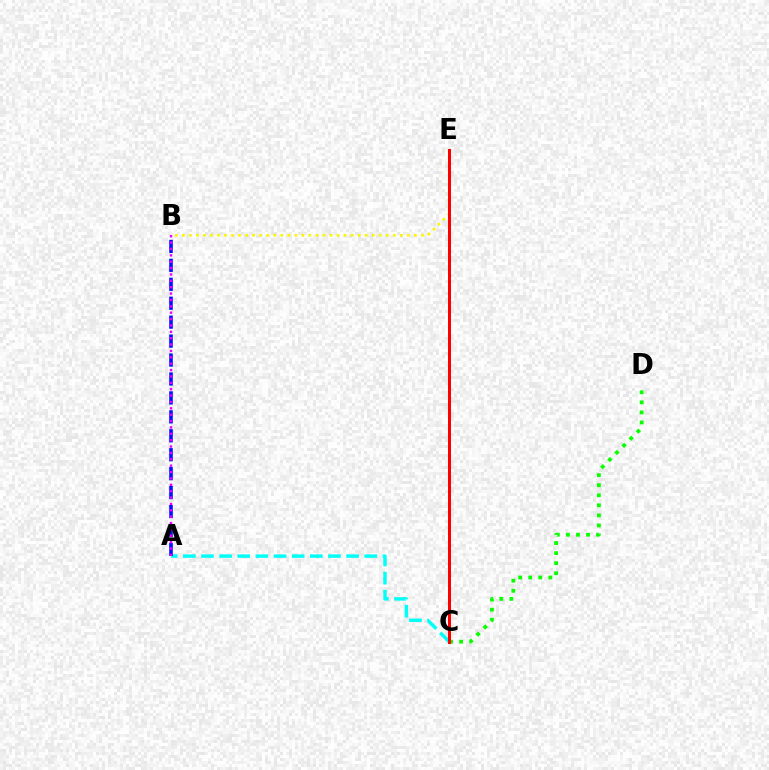{('C', 'D'): [{'color': '#08ff00', 'line_style': 'dotted', 'thickness': 2.73}], ('B', 'E'): [{'color': '#fcf500', 'line_style': 'dotted', 'thickness': 1.91}], ('A', 'C'): [{'color': '#00fff6', 'line_style': 'dashed', 'thickness': 2.46}], ('A', 'B'): [{'color': '#0010ff', 'line_style': 'dashed', 'thickness': 2.57}, {'color': '#ee00ff', 'line_style': 'dotted', 'thickness': 1.73}], ('C', 'E'): [{'color': '#ff0000', 'line_style': 'solid', 'thickness': 2.17}]}